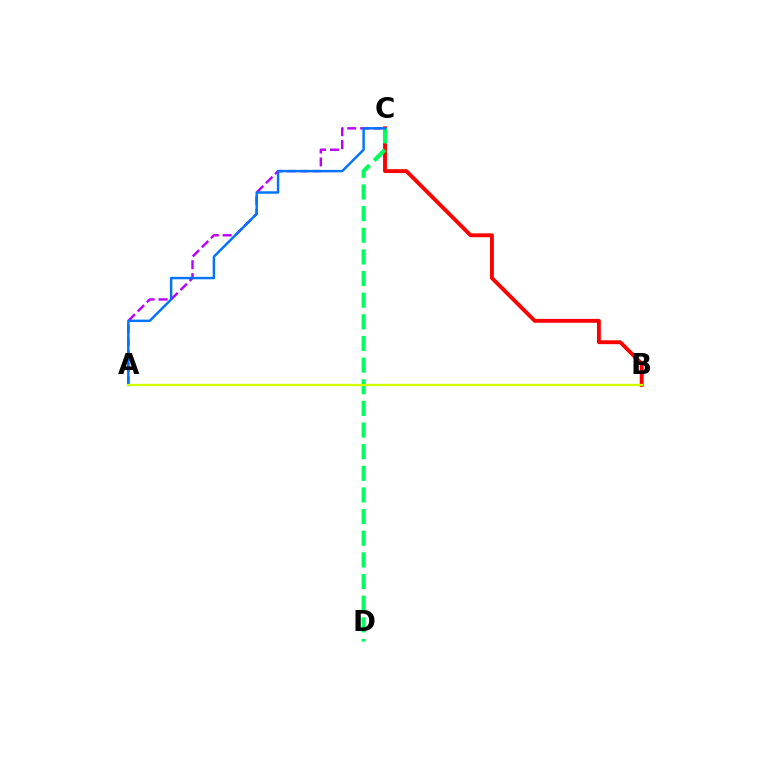{('B', 'C'): [{'color': '#ff0000', 'line_style': 'solid', 'thickness': 2.79}], ('C', 'D'): [{'color': '#00ff5c', 'line_style': 'dashed', 'thickness': 2.94}], ('A', 'C'): [{'color': '#b900ff', 'line_style': 'dashed', 'thickness': 1.75}, {'color': '#0074ff', 'line_style': 'solid', 'thickness': 1.76}], ('A', 'B'): [{'color': '#d1ff00', 'line_style': 'solid', 'thickness': 1.64}]}